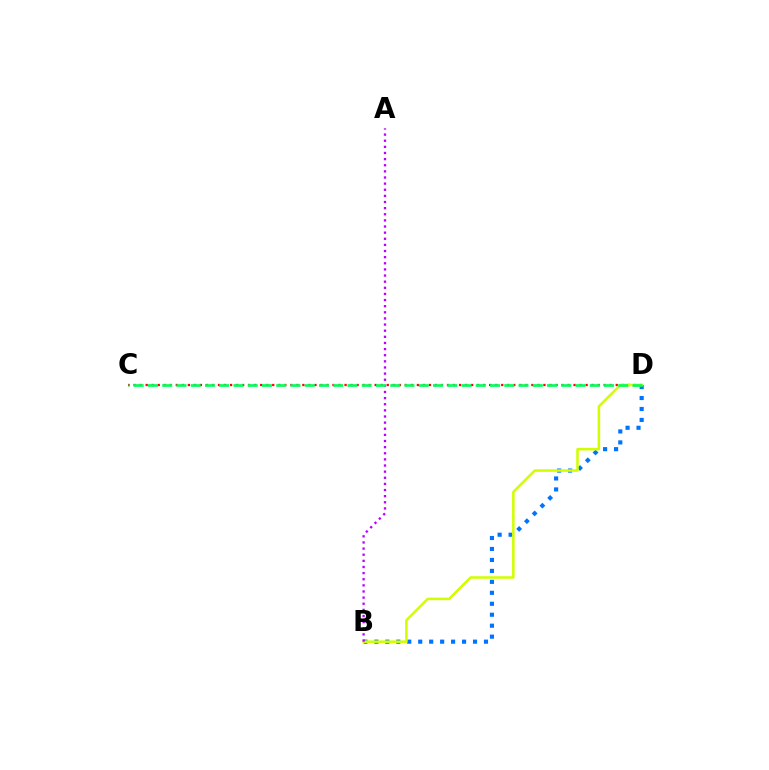{('B', 'D'): [{'color': '#0074ff', 'line_style': 'dotted', 'thickness': 2.98}, {'color': '#d1ff00', 'line_style': 'solid', 'thickness': 1.83}], ('C', 'D'): [{'color': '#ff0000', 'line_style': 'dotted', 'thickness': 1.64}, {'color': '#00ff5c', 'line_style': 'dashed', 'thickness': 1.94}], ('A', 'B'): [{'color': '#b900ff', 'line_style': 'dotted', 'thickness': 1.67}]}